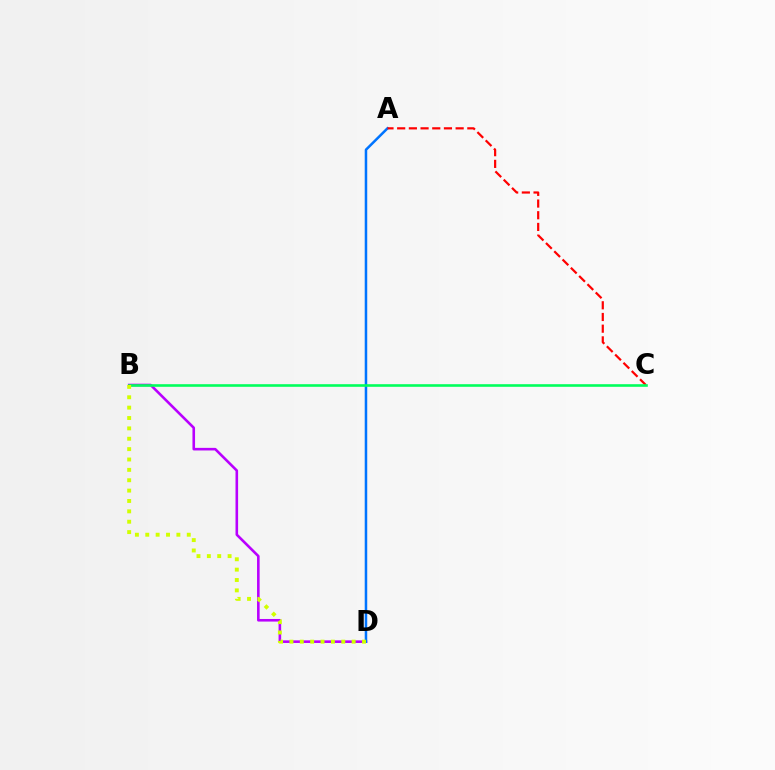{('B', 'D'): [{'color': '#b900ff', 'line_style': 'solid', 'thickness': 1.87}, {'color': '#d1ff00', 'line_style': 'dotted', 'thickness': 2.82}], ('A', 'D'): [{'color': '#0074ff', 'line_style': 'solid', 'thickness': 1.81}], ('A', 'C'): [{'color': '#ff0000', 'line_style': 'dashed', 'thickness': 1.59}], ('B', 'C'): [{'color': '#00ff5c', 'line_style': 'solid', 'thickness': 1.88}]}